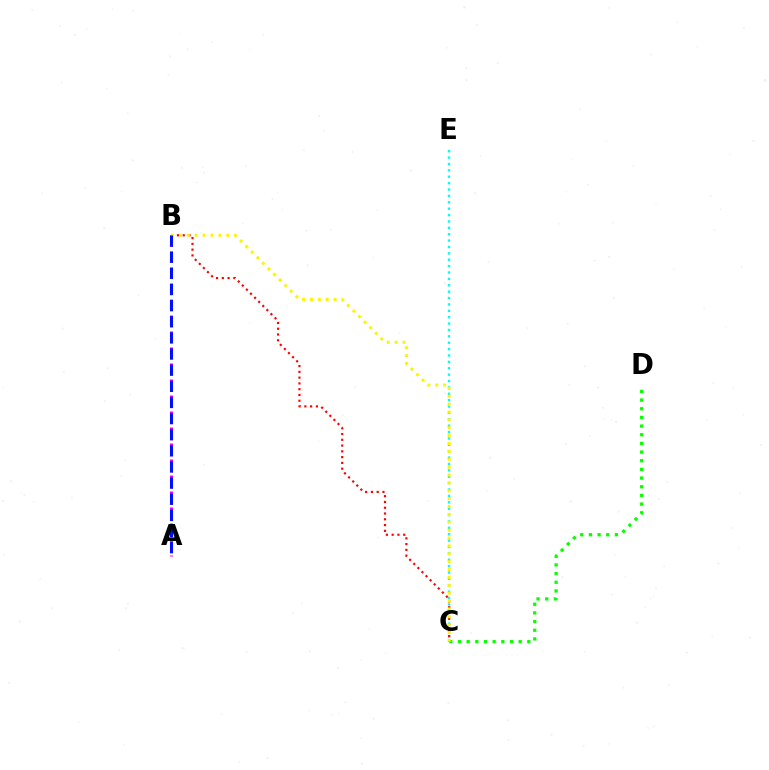{('C', 'E'): [{'color': '#00fff6', 'line_style': 'dotted', 'thickness': 1.73}], ('B', 'C'): [{'color': '#ff0000', 'line_style': 'dotted', 'thickness': 1.57}, {'color': '#fcf500', 'line_style': 'dotted', 'thickness': 2.14}], ('C', 'D'): [{'color': '#08ff00', 'line_style': 'dotted', 'thickness': 2.36}], ('A', 'B'): [{'color': '#ee00ff', 'line_style': 'dashed', 'thickness': 2.17}, {'color': '#0010ff', 'line_style': 'dashed', 'thickness': 2.19}]}